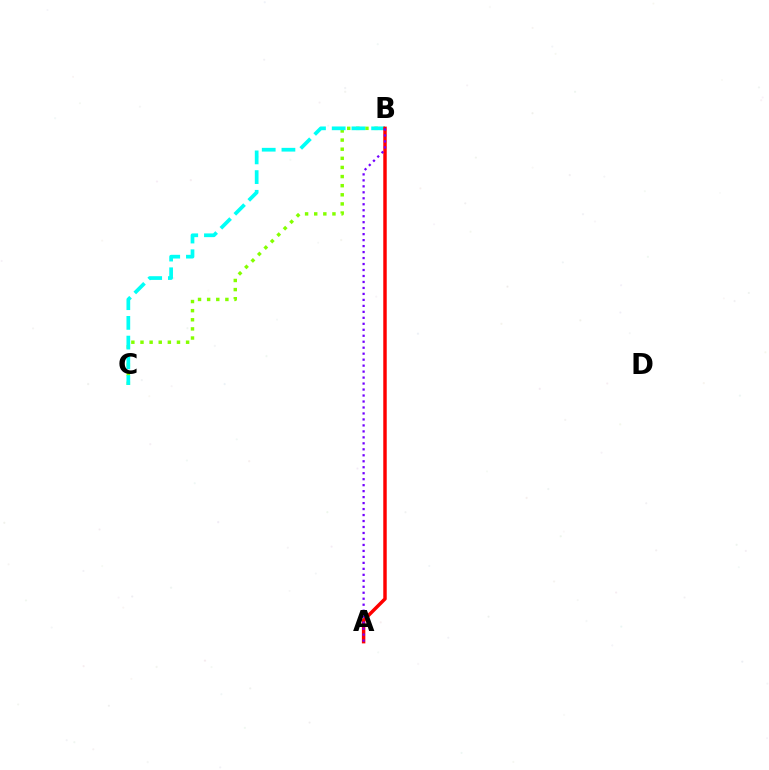{('B', 'C'): [{'color': '#84ff00', 'line_style': 'dotted', 'thickness': 2.48}, {'color': '#00fff6', 'line_style': 'dashed', 'thickness': 2.68}], ('A', 'B'): [{'color': '#ff0000', 'line_style': 'solid', 'thickness': 2.48}, {'color': '#7200ff', 'line_style': 'dotted', 'thickness': 1.62}]}